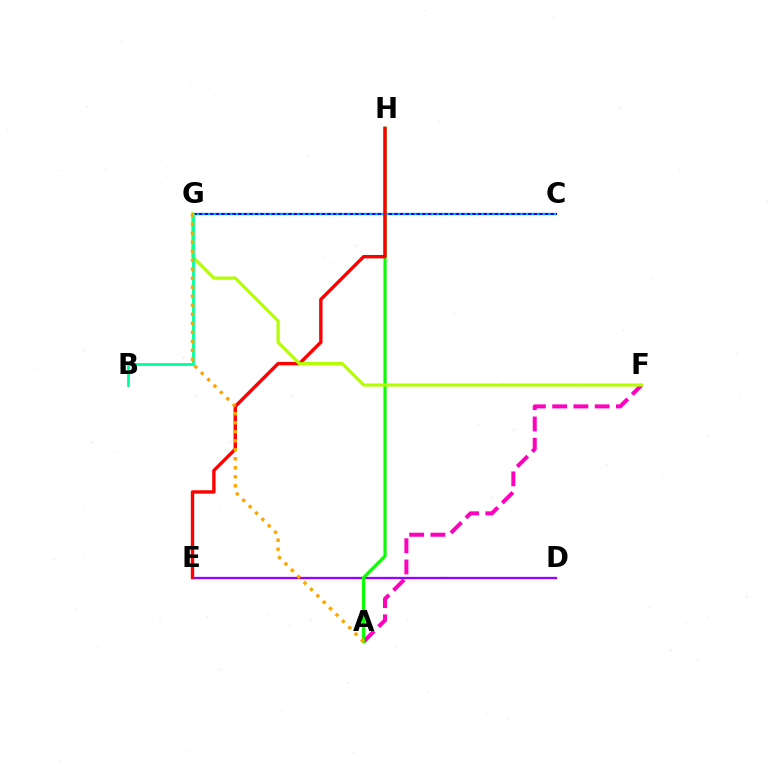{('C', 'G'): [{'color': '#0010ff', 'line_style': 'solid', 'thickness': 1.58}, {'color': '#00b5ff', 'line_style': 'dotted', 'thickness': 1.52}], ('A', 'F'): [{'color': '#ff00bd', 'line_style': 'dashed', 'thickness': 2.89}], ('D', 'E'): [{'color': '#9b00ff', 'line_style': 'solid', 'thickness': 1.66}], ('A', 'H'): [{'color': '#08ff00', 'line_style': 'solid', 'thickness': 2.26}], ('E', 'H'): [{'color': '#ff0000', 'line_style': 'solid', 'thickness': 2.44}], ('F', 'G'): [{'color': '#b3ff00', 'line_style': 'solid', 'thickness': 2.25}], ('B', 'G'): [{'color': '#00ff9d', 'line_style': 'solid', 'thickness': 2.02}], ('A', 'G'): [{'color': '#ffa500', 'line_style': 'dotted', 'thickness': 2.45}]}